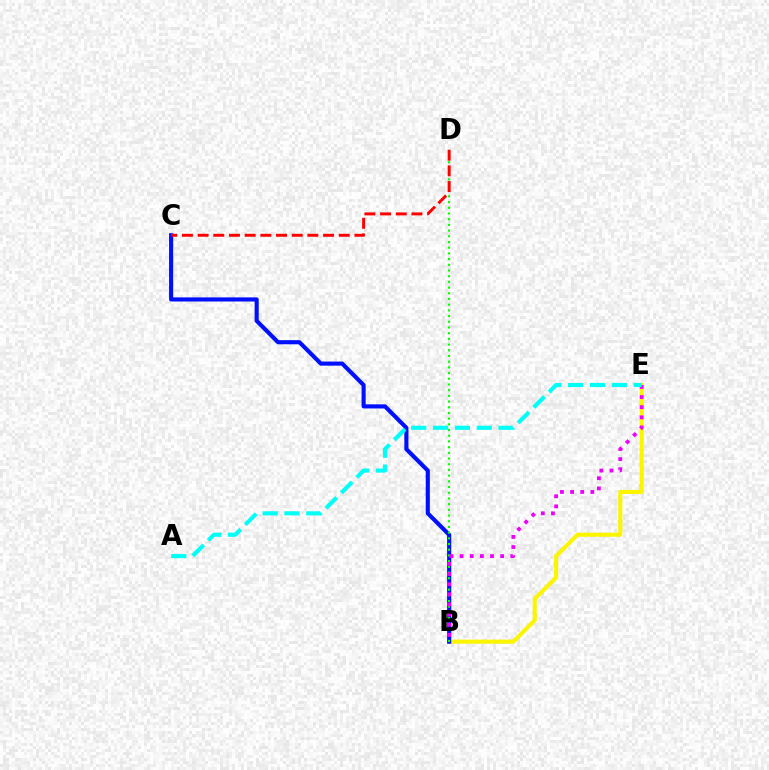{('B', 'E'): [{'color': '#fcf500', 'line_style': 'solid', 'thickness': 2.94}, {'color': '#ee00ff', 'line_style': 'dotted', 'thickness': 2.75}], ('B', 'C'): [{'color': '#0010ff', 'line_style': 'solid', 'thickness': 2.97}], ('B', 'D'): [{'color': '#08ff00', 'line_style': 'dotted', 'thickness': 1.55}], ('C', 'D'): [{'color': '#ff0000', 'line_style': 'dashed', 'thickness': 2.13}], ('A', 'E'): [{'color': '#00fff6', 'line_style': 'dashed', 'thickness': 2.97}]}